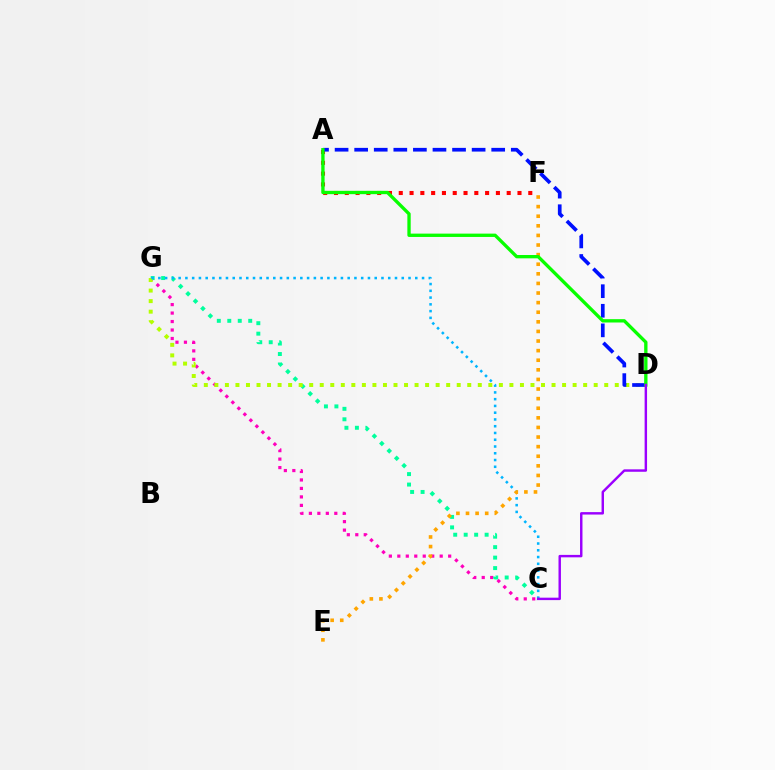{('C', 'G'): [{'color': '#ff00bd', 'line_style': 'dotted', 'thickness': 2.3}, {'color': '#00ff9d', 'line_style': 'dotted', 'thickness': 2.85}, {'color': '#00b5ff', 'line_style': 'dotted', 'thickness': 1.84}], ('A', 'F'): [{'color': '#ff0000', 'line_style': 'dotted', 'thickness': 2.93}], ('D', 'G'): [{'color': '#b3ff00', 'line_style': 'dotted', 'thickness': 2.86}], ('A', 'D'): [{'color': '#0010ff', 'line_style': 'dashed', 'thickness': 2.66}, {'color': '#08ff00', 'line_style': 'solid', 'thickness': 2.4}], ('E', 'F'): [{'color': '#ffa500', 'line_style': 'dotted', 'thickness': 2.61}], ('C', 'D'): [{'color': '#9b00ff', 'line_style': 'solid', 'thickness': 1.75}]}